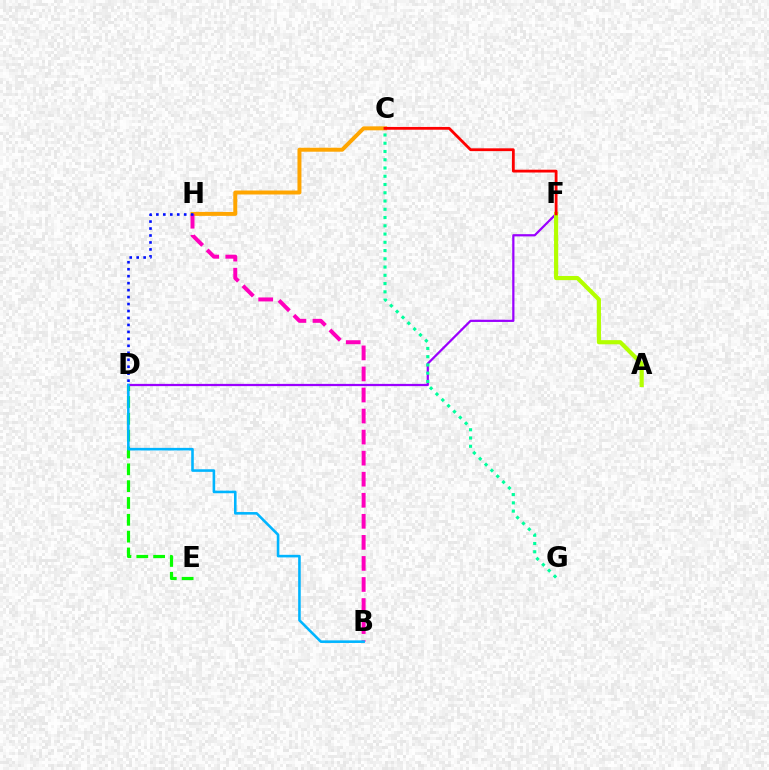{('C', 'H'): [{'color': '#ffa500', 'line_style': 'solid', 'thickness': 2.86}], ('D', 'E'): [{'color': '#08ff00', 'line_style': 'dashed', 'thickness': 2.29}], ('D', 'F'): [{'color': '#9b00ff', 'line_style': 'solid', 'thickness': 1.61}], ('B', 'H'): [{'color': '#ff00bd', 'line_style': 'dashed', 'thickness': 2.86}], ('D', 'H'): [{'color': '#0010ff', 'line_style': 'dotted', 'thickness': 1.89}], ('B', 'D'): [{'color': '#00b5ff', 'line_style': 'solid', 'thickness': 1.86}], ('C', 'G'): [{'color': '#00ff9d', 'line_style': 'dotted', 'thickness': 2.24}], ('A', 'F'): [{'color': '#b3ff00', 'line_style': 'solid', 'thickness': 2.99}], ('C', 'F'): [{'color': '#ff0000', 'line_style': 'solid', 'thickness': 2.02}]}